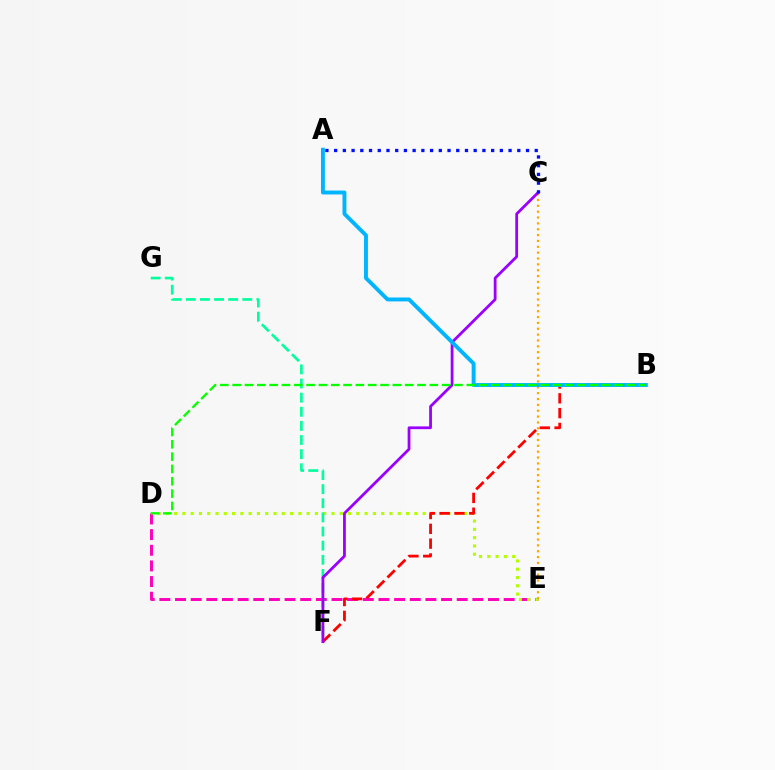{('D', 'E'): [{'color': '#ff00bd', 'line_style': 'dashed', 'thickness': 2.13}, {'color': '#b3ff00', 'line_style': 'dotted', 'thickness': 2.25}], ('C', 'E'): [{'color': '#ffa500', 'line_style': 'dotted', 'thickness': 1.59}], ('F', 'G'): [{'color': '#00ff9d', 'line_style': 'dashed', 'thickness': 1.92}], ('B', 'F'): [{'color': '#ff0000', 'line_style': 'dashed', 'thickness': 2.01}], ('C', 'F'): [{'color': '#9b00ff', 'line_style': 'solid', 'thickness': 2.0}], ('A', 'B'): [{'color': '#00b5ff', 'line_style': 'solid', 'thickness': 2.81}], ('A', 'C'): [{'color': '#0010ff', 'line_style': 'dotted', 'thickness': 2.37}], ('B', 'D'): [{'color': '#08ff00', 'line_style': 'dashed', 'thickness': 1.67}]}